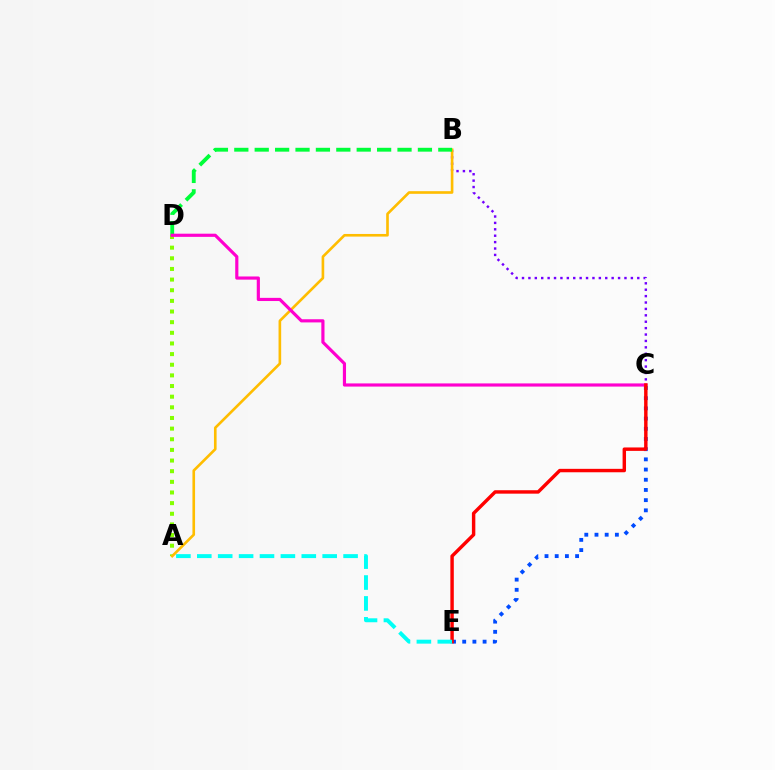{('B', 'C'): [{'color': '#7200ff', 'line_style': 'dotted', 'thickness': 1.74}], ('A', 'D'): [{'color': '#84ff00', 'line_style': 'dotted', 'thickness': 2.89}], ('C', 'E'): [{'color': '#004bff', 'line_style': 'dotted', 'thickness': 2.77}, {'color': '#ff0000', 'line_style': 'solid', 'thickness': 2.47}], ('A', 'B'): [{'color': '#ffbd00', 'line_style': 'solid', 'thickness': 1.9}], ('B', 'D'): [{'color': '#00ff39', 'line_style': 'dashed', 'thickness': 2.77}], ('C', 'D'): [{'color': '#ff00cf', 'line_style': 'solid', 'thickness': 2.28}], ('A', 'E'): [{'color': '#00fff6', 'line_style': 'dashed', 'thickness': 2.84}]}